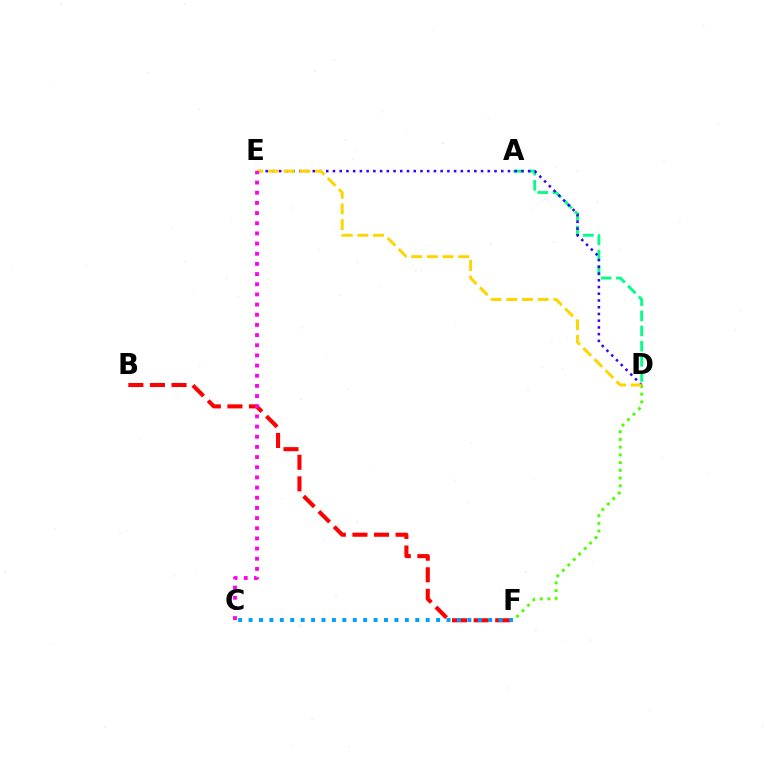{('A', 'D'): [{'color': '#00ff86', 'line_style': 'dashed', 'thickness': 2.06}], ('D', 'E'): [{'color': '#3700ff', 'line_style': 'dotted', 'thickness': 1.83}, {'color': '#ffd500', 'line_style': 'dashed', 'thickness': 2.13}], ('D', 'F'): [{'color': '#4fff00', 'line_style': 'dotted', 'thickness': 2.1}], ('B', 'F'): [{'color': '#ff0000', 'line_style': 'dashed', 'thickness': 2.93}], ('C', 'F'): [{'color': '#009eff', 'line_style': 'dotted', 'thickness': 2.83}], ('C', 'E'): [{'color': '#ff00ed', 'line_style': 'dotted', 'thickness': 2.76}]}